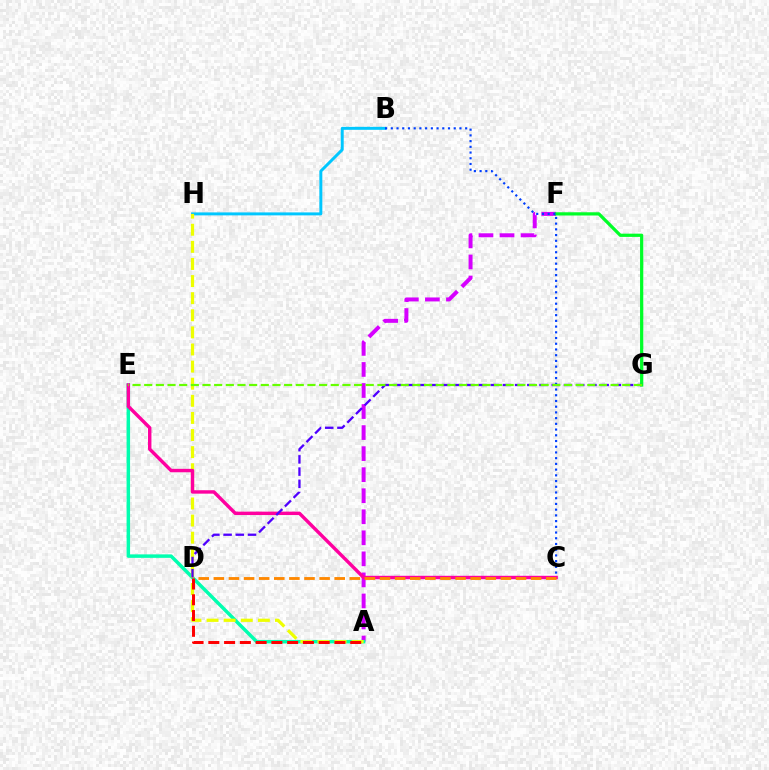{('A', 'F'): [{'color': '#d600ff', 'line_style': 'dashed', 'thickness': 2.86}], ('B', 'H'): [{'color': '#00c7ff', 'line_style': 'solid', 'thickness': 2.13}], ('A', 'E'): [{'color': '#00ffaf', 'line_style': 'solid', 'thickness': 2.5}], ('F', 'G'): [{'color': '#00ff27', 'line_style': 'solid', 'thickness': 2.33}], ('A', 'H'): [{'color': '#eeff00', 'line_style': 'dashed', 'thickness': 2.32}], ('B', 'C'): [{'color': '#003fff', 'line_style': 'dotted', 'thickness': 1.55}], ('C', 'E'): [{'color': '#ff00a0', 'line_style': 'solid', 'thickness': 2.46}], ('D', 'G'): [{'color': '#4f00ff', 'line_style': 'dashed', 'thickness': 1.66}], ('C', 'D'): [{'color': '#ff8800', 'line_style': 'dashed', 'thickness': 2.05}], ('E', 'G'): [{'color': '#66ff00', 'line_style': 'dashed', 'thickness': 1.58}], ('A', 'D'): [{'color': '#ff0000', 'line_style': 'dashed', 'thickness': 2.14}]}